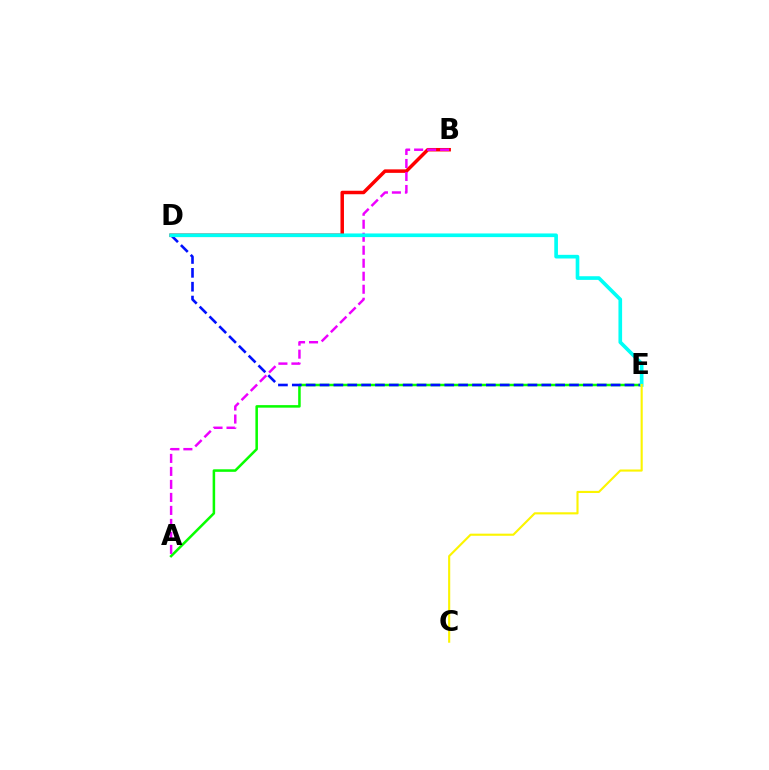{('A', 'E'): [{'color': '#08ff00', 'line_style': 'solid', 'thickness': 1.82}], ('D', 'E'): [{'color': '#0010ff', 'line_style': 'dashed', 'thickness': 1.88}, {'color': '#00fff6', 'line_style': 'solid', 'thickness': 2.63}], ('B', 'D'): [{'color': '#ff0000', 'line_style': 'solid', 'thickness': 2.52}], ('A', 'B'): [{'color': '#ee00ff', 'line_style': 'dashed', 'thickness': 1.77}], ('C', 'E'): [{'color': '#fcf500', 'line_style': 'solid', 'thickness': 1.53}]}